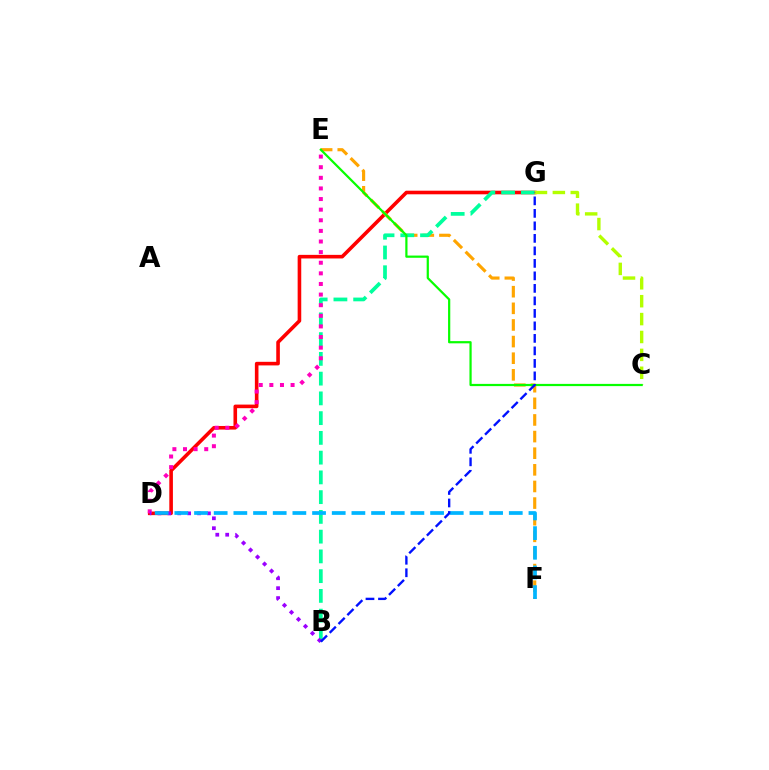{('D', 'G'): [{'color': '#ff0000', 'line_style': 'solid', 'thickness': 2.59}], ('E', 'F'): [{'color': '#ffa500', 'line_style': 'dashed', 'thickness': 2.26}], ('B', 'G'): [{'color': '#00ff9d', 'line_style': 'dashed', 'thickness': 2.68}, {'color': '#0010ff', 'line_style': 'dashed', 'thickness': 1.7}], ('D', 'E'): [{'color': '#ff00bd', 'line_style': 'dotted', 'thickness': 2.88}], ('C', 'G'): [{'color': '#b3ff00', 'line_style': 'dashed', 'thickness': 2.43}], ('B', 'D'): [{'color': '#9b00ff', 'line_style': 'dotted', 'thickness': 2.69}], ('D', 'F'): [{'color': '#00b5ff', 'line_style': 'dashed', 'thickness': 2.67}], ('C', 'E'): [{'color': '#08ff00', 'line_style': 'solid', 'thickness': 1.6}]}